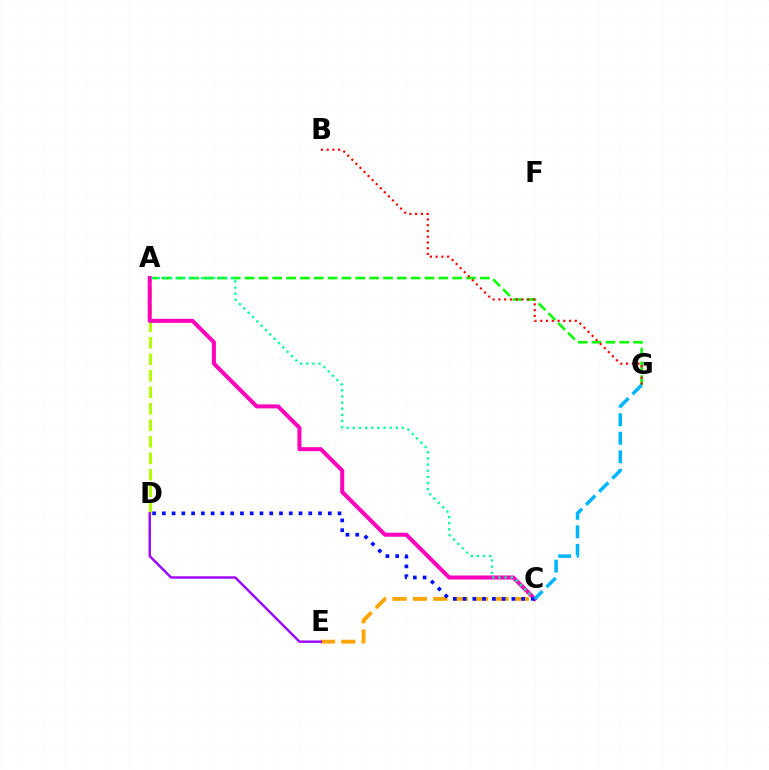{('C', 'E'): [{'color': '#ffa500', 'line_style': 'dashed', 'thickness': 2.77}], ('A', 'G'): [{'color': '#08ff00', 'line_style': 'dashed', 'thickness': 1.88}], ('B', 'G'): [{'color': '#ff0000', 'line_style': 'dotted', 'thickness': 1.56}], ('A', 'D'): [{'color': '#b3ff00', 'line_style': 'dashed', 'thickness': 2.24}], ('A', 'C'): [{'color': '#ff00bd', 'line_style': 'solid', 'thickness': 2.89}, {'color': '#00ff9d', 'line_style': 'dotted', 'thickness': 1.67}], ('D', 'E'): [{'color': '#9b00ff', 'line_style': 'solid', 'thickness': 1.73}], ('C', 'D'): [{'color': '#0010ff', 'line_style': 'dotted', 'thickness': 2.65}], ('C', 'G'): [{'color': '#00b5ff', 'line_style': 'dashed', 'thickness': 2.52}]}